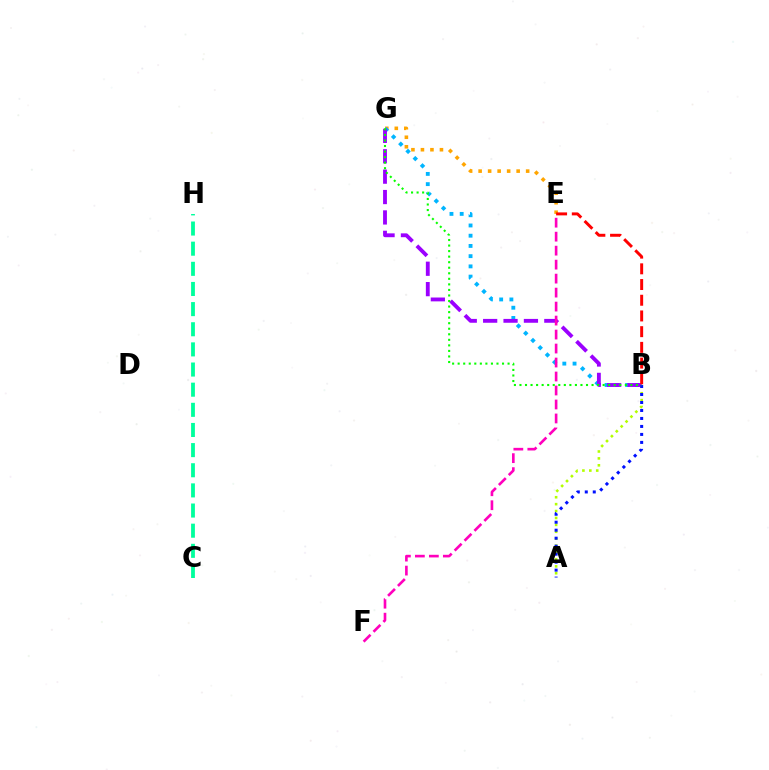{('C', 'H'): [{'color': '#00ff9d', 'line_style': 'dashed', 'thickness': 2.74}], ('E', 'G'): [{'color': '#ffa500', 'line_style': 'dotted', 'thickness': 2.58}], ('B', 'G'): [{'color': '#00b5ff', 'line_style': 'dotted', 'thickness': 2.78}, {'color': '#9b00ff', 'line_style': 'dashed', 'thickness': 2.77}, {'color': '#08ff00', 'line_style': 'dotted', 'thickness': 1.51}], ('A', 'B'): [{'color': '#b3ff00', 'line_style': 'dotted', 'thickness': 1.88}, {'color': '#0010ff', 'line_style': 'dotted', 'thickness': 2.17}], ('E', 'F'): [{'color': '#ff00bd', 'line_style': 'dashed', 'thickness': 1.9}], ('B', 'E'): [{'color': '#ff0000', 'line_style': 'dashed', 'thickness': 2.13}]}